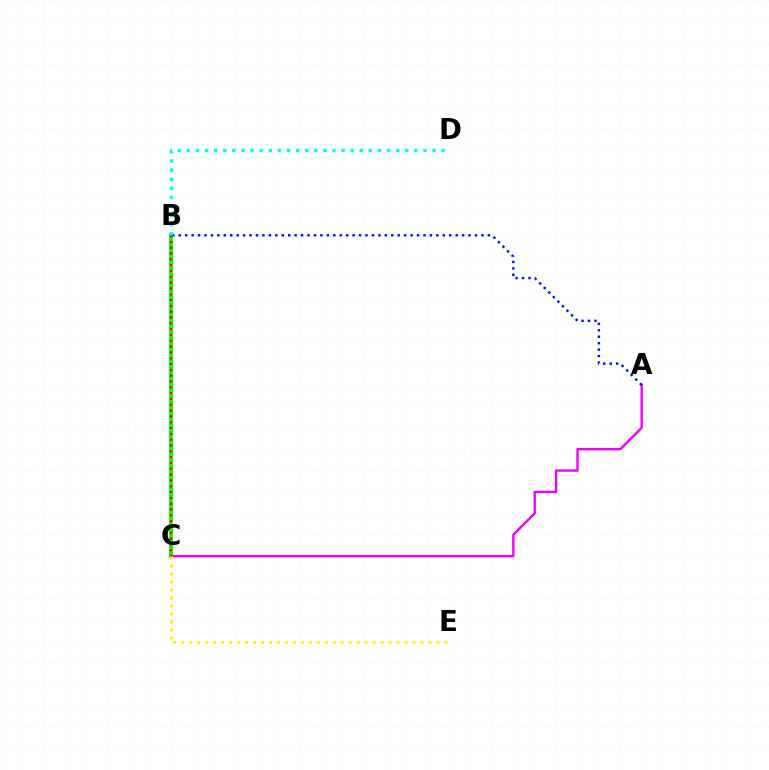{('B', 'C'): [{'color': '#08ff00', 'line_style': 'solid', 'thickness': 2.88}, {'color': '#ff0000', 'line_style': 'dotted', 'thickness': 1.58}], ('A', 'C'): [{'color': '#ee00ff', 'line_style': 'solid', 'thickness': 1.71}], ('A', 'B'): [{'color': '#0010ff', 'line_style': 'dotted', 'thickness': 1.75}], ('B', 'D'): [{'color': '#00fff6', 'line_style': 'dotted', 'thickness': 2.47}], ('C', 'E'): [{'color': '#fcf500', 'line_style': 'dotted', 'thickness': 2.17}]}